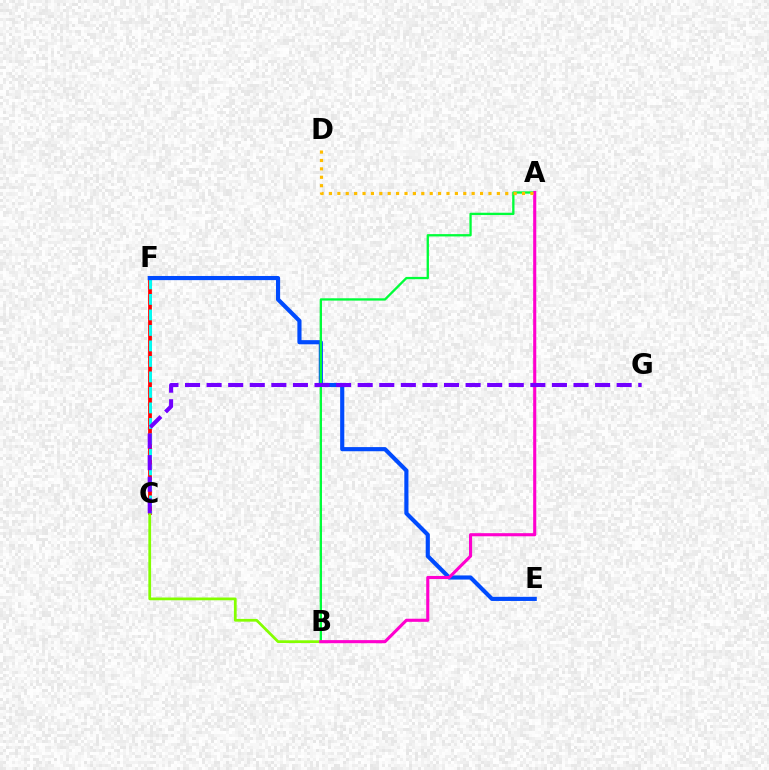{('C', 'F'): [{'color': '#ff0000', 'line_style': 'solid', 'thickness': 2.71}, {'color': '#00fff6', 'line_style': 'dashed', 'thickness': 2.11}], ('E', 'F'): [{'color': '#004bff', 'line_style': 'solid', 'thickness': 2.98}], ('A', 'B'): [{'color': '#00ff39', 'line_style': 'solid', 'thickness': 1.67}, {'color': '#ff00cf', 'line_style': 'solid', 'thickness': 2.23}], ('B', 'C'): [{'color': '#84ff00', 'line_style': 'solid', 'thickness': 1.98}], ('A', 'D'): [{'color': '#ffbd00', 'line_style': 'dotted', 'thickness': 2.28}], ('C', 'G'): [{'color': '#7200ff', 'line_style': 'dashed', 'thickness': 2.93}]}